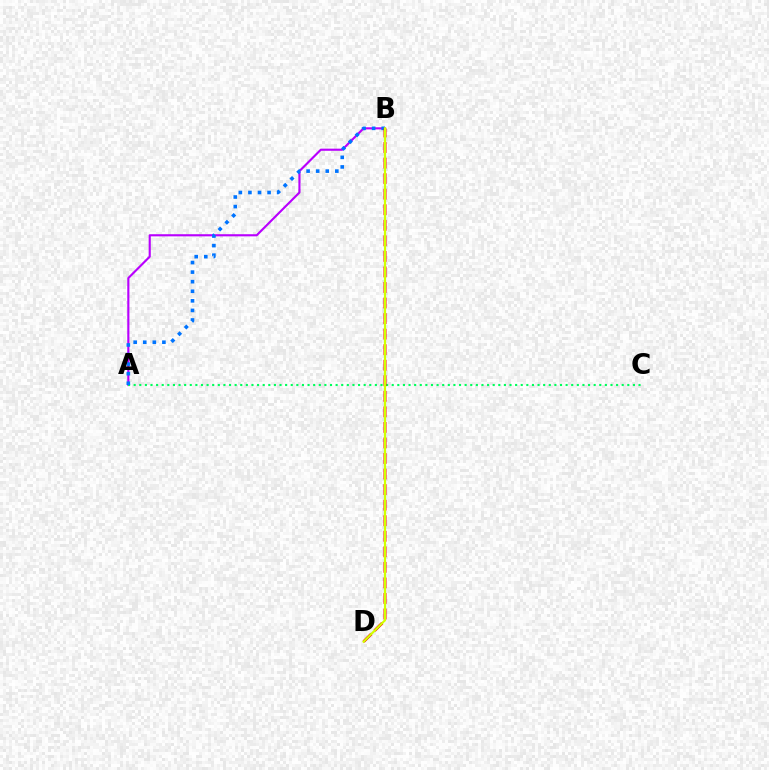{('A', 'B'): [{'color': '#b900ff', 'line_style': 'solid', 'thickness': 1.54}, {'color': '#0074ff', 'line_style': 'dotted', 'thickness': 2.6}], ('A', 'C'): [{'color': '#00ff5c', 'line_style': 'dotted', 'thickness': 1.52}], ('B', 'D'): [{'color': '#ff0000', 'line_style': 'dashed', 'thickness': 2.11}, {'color': '#d1ff00', 'line_style': 'solid', 'thickness': 1.58}]}